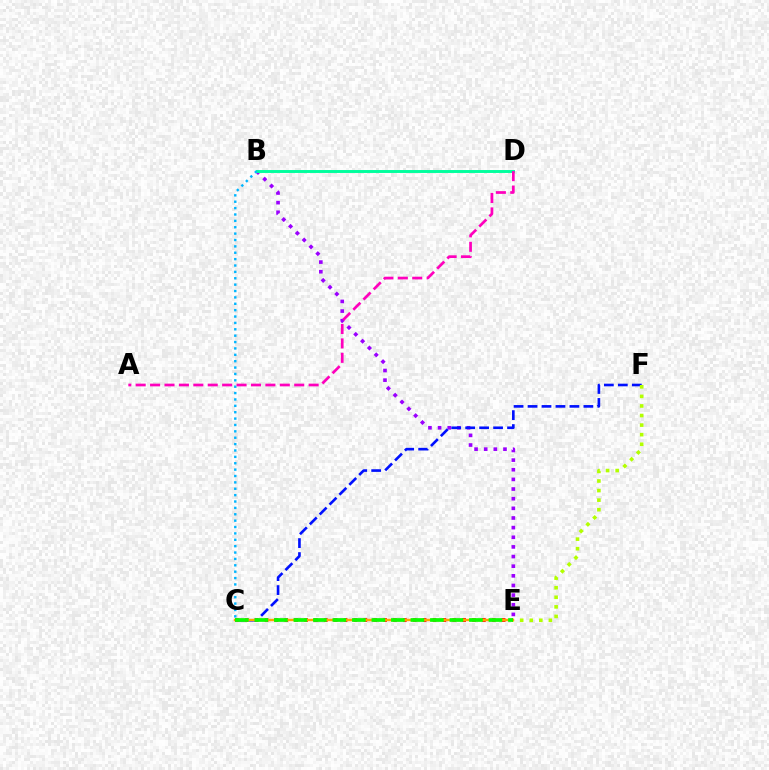{('B', 'E'): [{'color': '#9b00ff', 'line_style': 'dotted', 'thickness': 2.62}], ('B', 'D'): [{'color': '#00ff9d', 'line_style': 'solid', 'thickness': 2.11}], ('C', 'F'): [{'color': '#0010ff', 'line_style': 'dashed', 'thickness': 1.9}], ('E', 'F'): [{'color': '#b3ff00', 'line_style': 'dotted', 'thickness': 2.6}], ('C', 'E'): [{'color': '#ff0000', 'line_style': 'dotted', 'thickness': 2.68}, {'color': '#ffa500', 'line_style': 'solid', 'thickness': 1.75}, {'color': '#08ff00', 'line_style': 'dashed', 'thickness': 2.65}], ('B', 'C'): [{'color': '#00b5ff', 'line_style': 'dotted', 'thickness': 1.73}], ('A', 'D'): [{'color': '#ff00bd', 'line_style': 'dashed', 'thickness': 1.96}]}